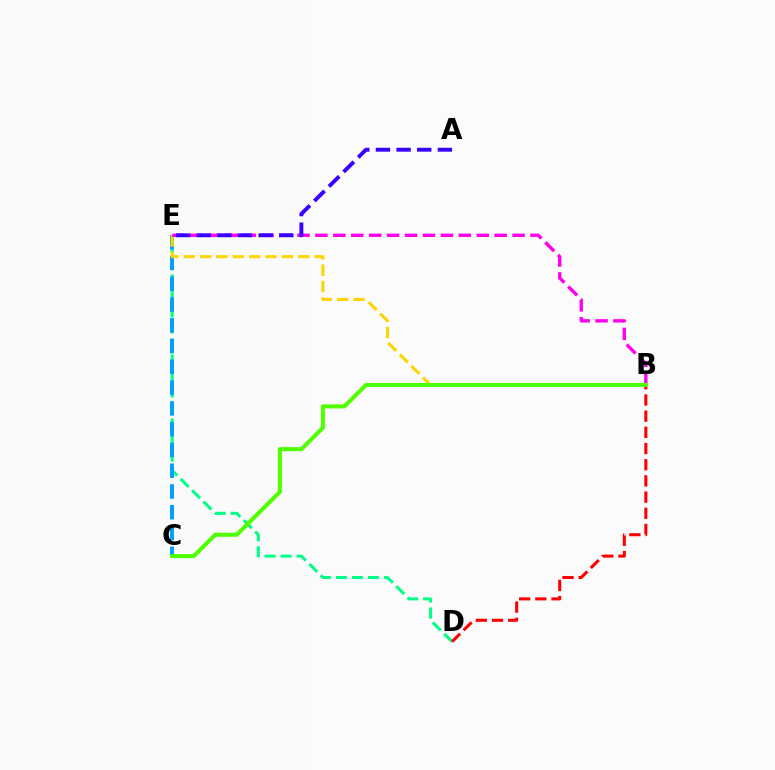{('D', 'E'): [{'color': '#00ff86', 'line_style': 'dashed', 'thickness': 2.18}], ('C', 'E'): [{'color': '#009eff', 'line_style': 'dashed', 'thickness': 2.82}], ('B', 'E'): [{'color': '#ffd500', 'line_style': 'dashed', 'thickness': 2.22}, {'color': '#ff00ed', 'line_style': 'dashed', 'thickness': 2.43}], ('B', 'D'): [{'color': '#ff0000', 'line_style': 'dashed', 'thickness': 2.2}], ('A', 'E'): [{'color': '#3700ff', 'line_style': 'dashed', 'thickness': 2.8}], ('B', 'C'): [{'color': '#4fff00', 'line_style': 'solid', 'thickness': 2.93}]}